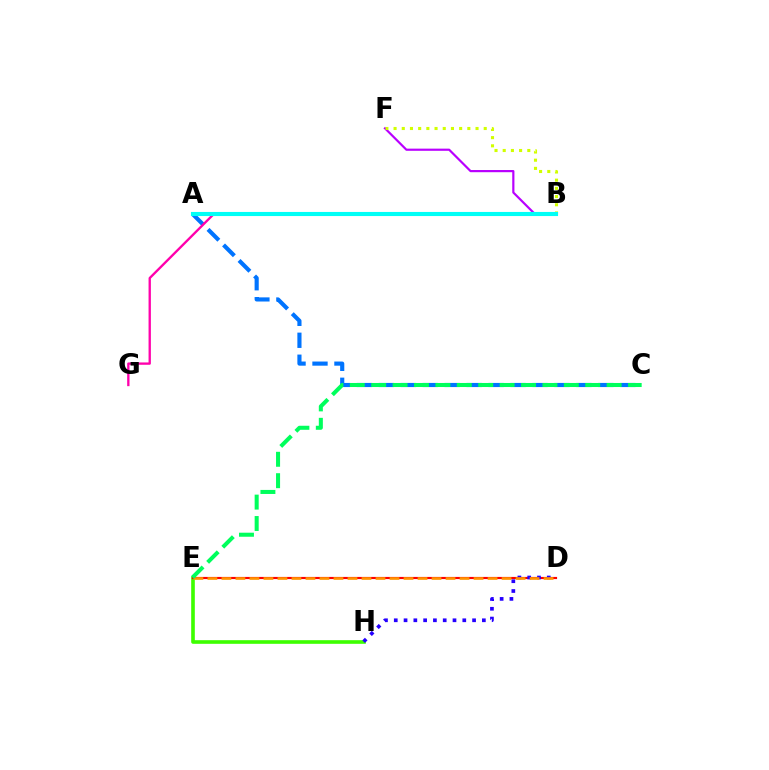{('E', 'H'): [{'color': '#3dff00', 'line_style': 'solid', 'thickness': 2.62}], ('A', 'C'): [{'color': '#0074ff', 'line_style': 'dashed', 'thickness': 2.98}], ('B', 'F'): [{'color': '#b900ff', 'line_style': 'solid', 'thickness': 1.57}, {'color': '#d1ff00', 'line_style': 'dotted', 'thickness': 2.23}], ('D', 'E'): [{'color': '#ff0000', 'line_style': 'solid', 'thickness': 1.56}, {'color': '#ff9400', 'line_style': 'dashed', 'thickness': 1.9}], ('D', 'H'): [{'color': '#2500ff', 'line_style': 'dotted', 'thickness': 2.66}], ('C', 'E'): [{'color': '#00ff5c', 'line_style': 'dashed', 'thickness': 2.91}], ('B', 'G'): [{'color': '#ff00ac', 'line_style': 'solid', 'thickness': 1.68}], ('A', 'B'): [{'color': '#00fff6', 'line_style': 'solid', 'thickness': 2.96}]}